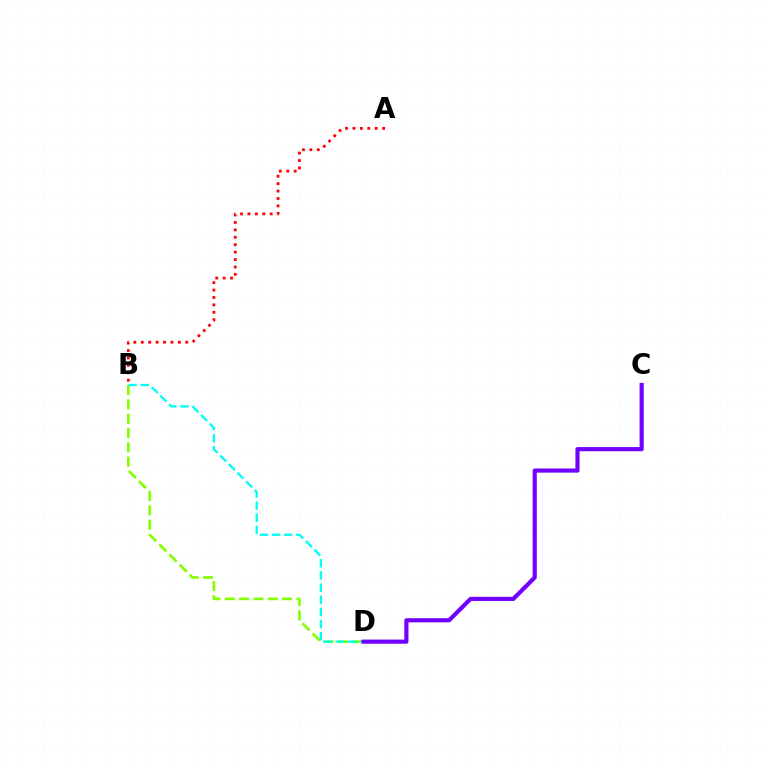{('A', 'B'): [{'color': '#ff0000', 'line_style': 'dotted', 'thickness': 2.02}], ('B', 'D'): [{'color': '#84ff00', 'line_style': 'dashed', 'thickness': 1.95}, {'color': '#00fff6', 'line_style': 'dashed', 'thickness': 1.65}], ('C', 'D'): [{'color': '#7200ff', 'line_style': 'solid', 'thickness': 3.0}]}